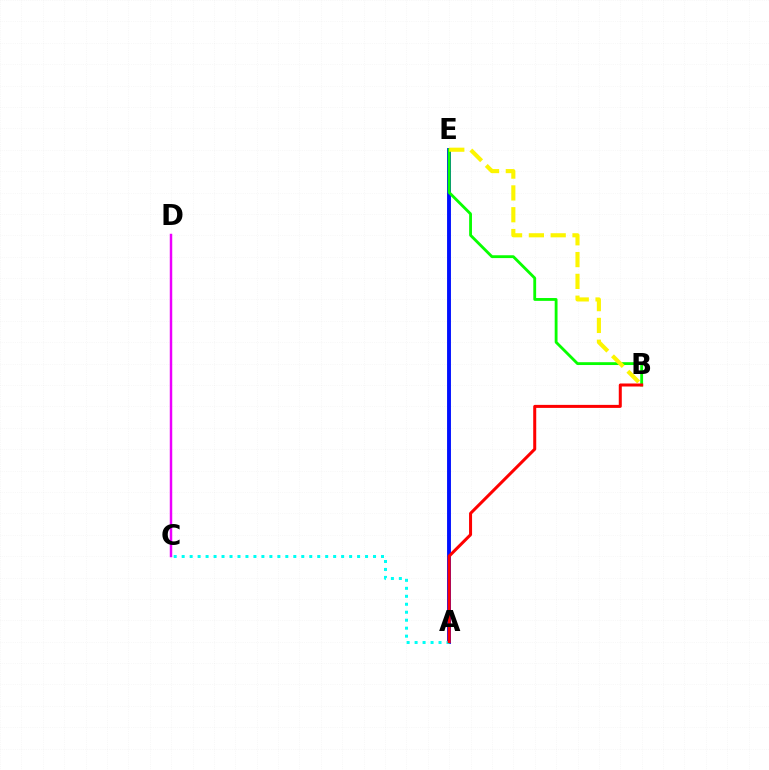{('A', 'E'): [{'color': '#0010ff', 'line_style': 'solid', 'thickness': 2.8}], ('B', 'E'): [{'color': '#08ff00', 'line_style': 'solid', 'thickness': 2.04}, {'color': '#fcf500', 'line_style': 'dashed', 'thickness': 2.96}], ('A', 'C'): [{'color': '#00fff6', 'line_style': 'dotted', 'thickness': 2.17}], ('C', 'D'): [{'color': '#ee00ff', 'line_style': 'solid', 'thickness': 1.78}], ('A', 'B'): [{'color': '#ff0000', 'line_style': 'solid', 'thickness': 2.17}]}